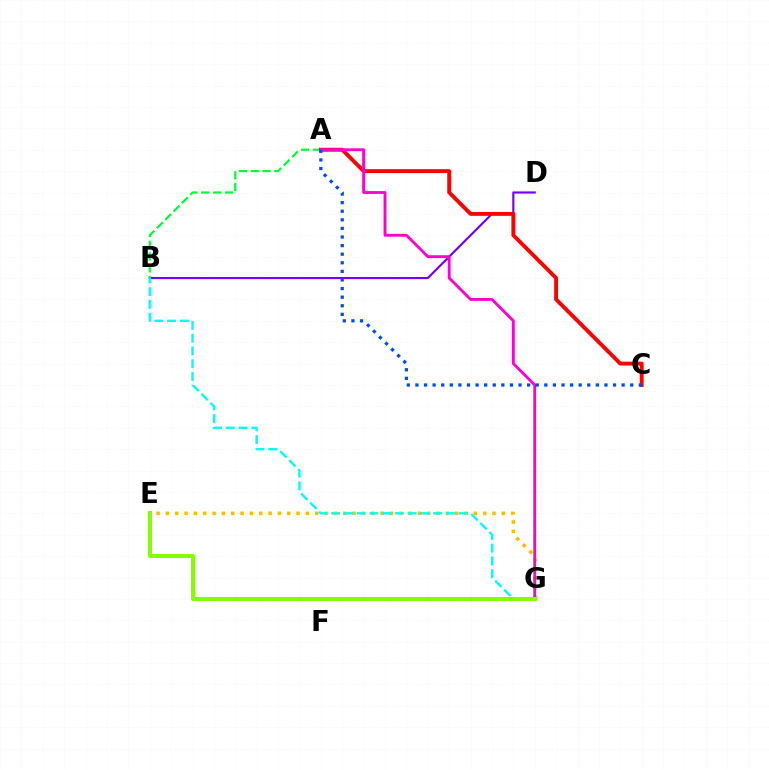{('B', 'D'): [{'color': '#7200ff', 'line_style': 'solid', 'thickness': 1.55}], ('E', 'G'): [{'color': '#ffbd00', 'line_style': 'dotted', 'thickness': 2.54}, {'color': '#84ff00', 'line_style': 'solid', 'thickness': 2.87}], ('A', 'B'): [{'color': '#00ff39', 'line_style': 'dashed', 'thickness': 1.6}], ('A', 'C'): [{'color': '#ff0000', 'line_style': 'solid', 'thickness': 2.79}, {'color': '#004bff', 'line_style': 'dotted', 'thickness': 2.33}], ('B', 'G'): [{'color': '#00fff6', 'line_style': 'dashed', 'thickness': 1.73}], ('A', 'G'): [{'color': '#ff00cf', 'line_style': 'solid', 'thickness': 2.05}]}